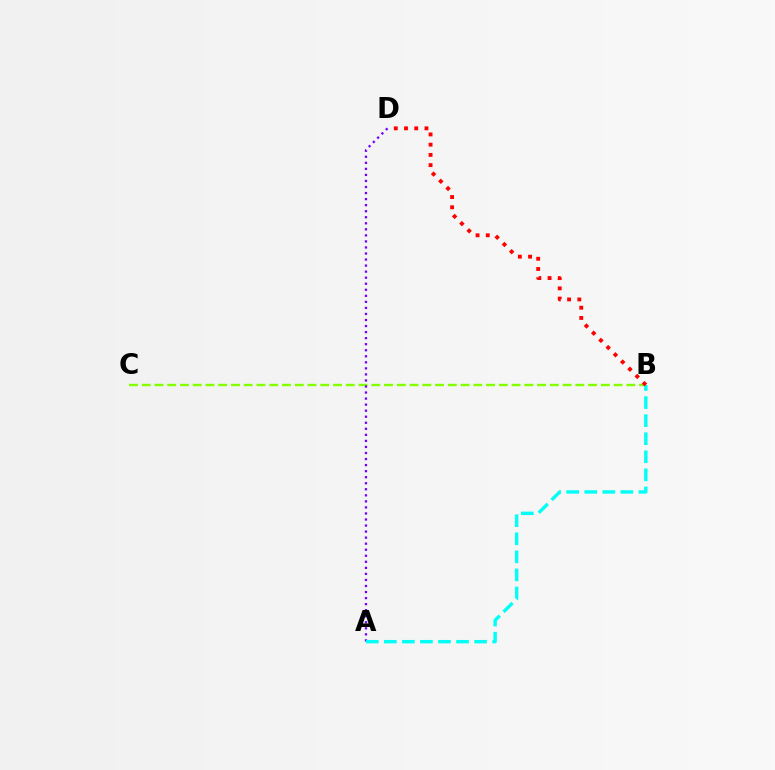{('B', 'C'): [{'color': '#84ff00', 'line_style': 'dashed', 'thickness': 1.73}], ('A', 'D'): [{'color': '#7200ff', 'line_style': 'dotted', 'thickness': 1.64}], ('A', 'B'): [{'color': '#00fff6', 'line_style': 'dashed', 'thickness': 2.45}], ('B', 'D'): [{'color': '#ff0000', 'line_style': 'dotted', 'thickness': 2.78}]}